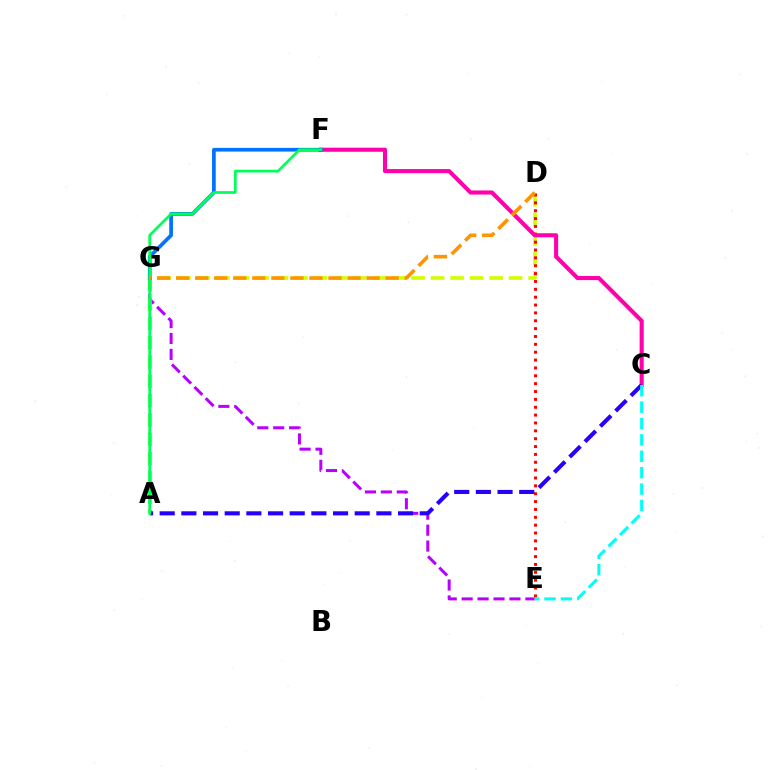{('D', 'G'): [{'color': '#d1ff00', 'line_style': 'dashed', 'thickness': 2.65}, {'color': '#ff9400', 'line_style': 'dashed', 'thickness': 2.59}], ('D', 'E'): [{'color': '#ff0000', 'line_style': 'dotted', 'thickness': 2.14}], ('E', 'G'): [{'color': '#b900ff', 'line_style': 'dashed', 'thickness': 2.16}], ('A', 'G'): [{'color': '#3dff00', 'line_style': 'dashed', 'thickness': 2.63}], ('C', 'F'): [{'color': '#ff00ac', 'line_style': 'solid', 'thickness': 2.94}], ('A', 'C'): [{'color': '#2500ff', 'line_style': 'dashed', 'thickness': 2.94}], ('F', 'G'): [{'color': '#0074ff', 'line_style': 'solid', 'thickness': 2.67}], ('A', 'F'): [{'color': '#00ff5c', 'line_style': 'solid', 'thickness': 1.97}], ('C', 'E'): [{'color': '#00fff6', 'line_style': 'dashed', 'thickness': 2.23}]}